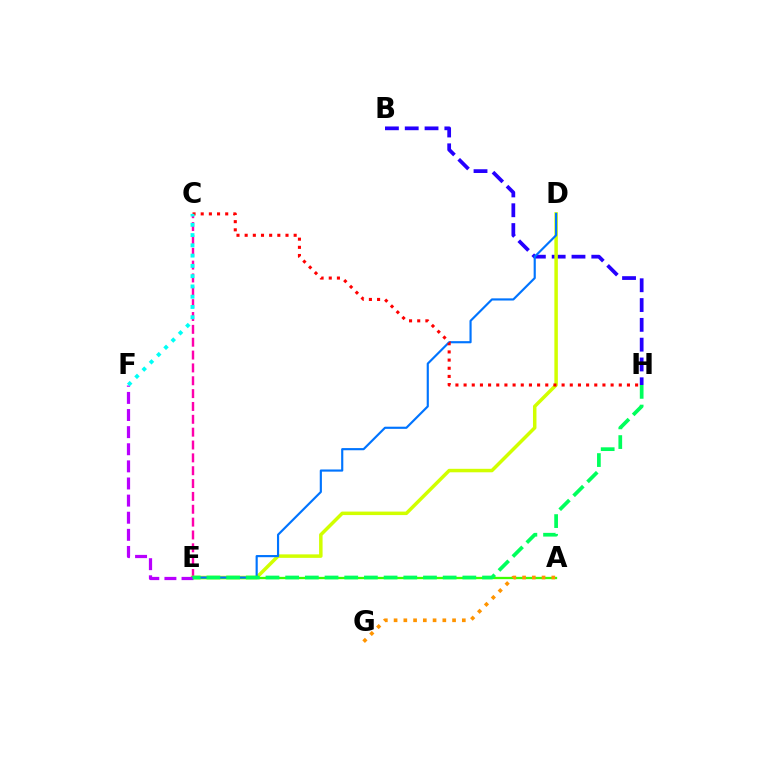{('C', 'E'): [{'color': '#ff00ac', 'line_style': 'dashed', 'thickness': 1.75}], ('B', 'H'): [{'color': '#2500ff', 'line_style': 'dashed', 'thickness': 2.69}], ('D', 'E'): [{'color': '#d1ff00', 'line_style': 'solid', 'thickness': 2.51}, {'color': '#0074ff', 'line_style': 'solid', 'thickness': 1.55}], ('A', 'E'): [{'color': '#3dff00', 'line_style': 'solid', 'thickness': 1.65}], ('E', 'F'): [{'color': '#b900ff', 'line_style': 'dashed', 'thickness': 2.33}], ('E', 'H'): [{'color': '#00ff5c', 'line_style': 'dashed', 'thickness': 2.67}], ('A', 'G'): [{'color': '#ff9400', 'line_style': 'dotted', 'thickness': 2.65}], ('C', 'H'): [{'color': '#ff0000', 'line_style': 'dotted', 'thickness': 2.22}], ('C', 'F'): [{'color': '#00fff6', 'line_style': 'dotted', 'thickness': 2.79}]}